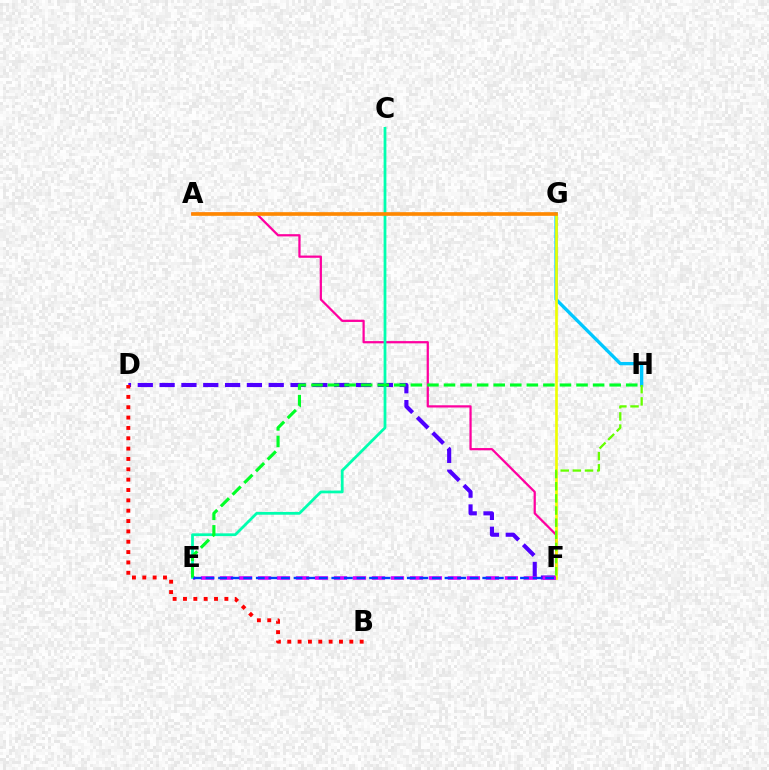{('A', 'F'): [{'color': '#ff00a0', 'line_style': 'solid', 'thickness': 1.61}], ('D', 'F'): [{'color': '#4f00ff', 'line_style': 'dashed', 'thickness': 2.96}], ('B', 'D'): [{'color': '#ff0000', 'line_style': 'dotted', 'thickness': 2.81}], ('G', 'H'): [{'color': '#00c7ff', 'line_style': 'solid', 'thickness': 2.4}], ('F', 'G'): [{'color': '#eeff00', 'line_style': 'solid', 'thickness': 1.91}], ('F', 'H'): [{'color': '#66ff00', 'line_style': 'dashed', 'thickness': 1.65}], ('C', 'E'): [{'color': '#00ffaf', 'line_style': 'solid', 'thickness': 1.99}], ('E', 'F'): [{'color': '#d600ff', 'line_style': 'dashed', 'thickness': 2.58}, {'color': '#003fff', 'line_style': 'dashed', 'thickness': 1.71}], ('A', 'G'): [{'color': '#ff8800', 'line_style': 'solid', 'thickness': 2.63}], ('E', 'H'): [{'color': '#00ff27', 'line_style': 'dashed', 'thickness': 2.25}]}